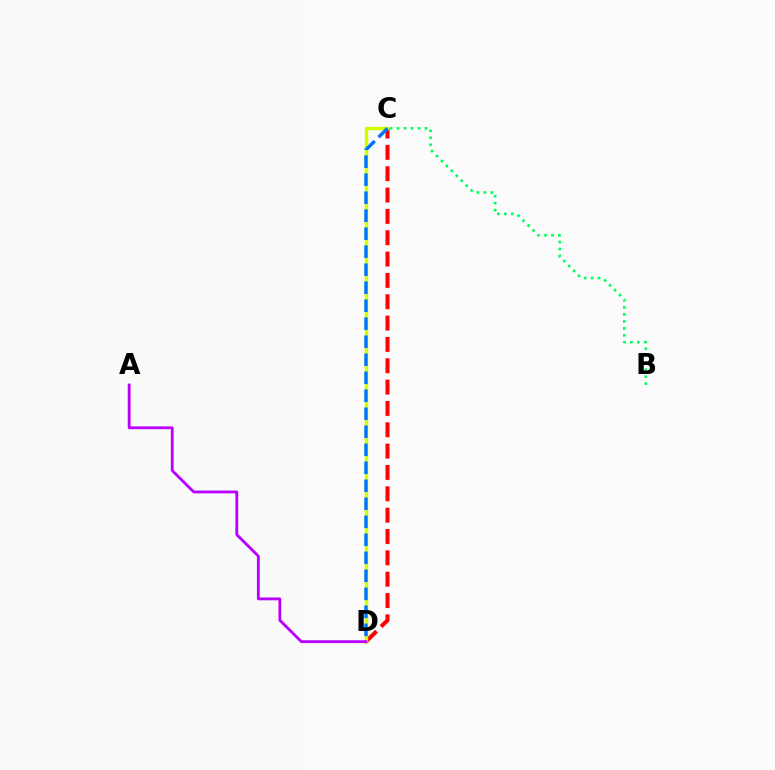{('C', 'D'): [{'color': '#ff0000', 'line_style': 'dashed', 'thickness': 2.9}, {'color': '#d1ff00', 'line_style': 'solid', 'thickness': 2.46}, {'color': '#0074ff', 'line_style': 'dashed', 'thickness': 2.45}], ('B', 'C'): [{'color': '#00ff5c', 'line_style': 'dotted', 'thickness': 1.9}], ('A', 'D'): [{'color': '#b900ff', 'line_style': 'solid', 'thickness': 2.04}]}